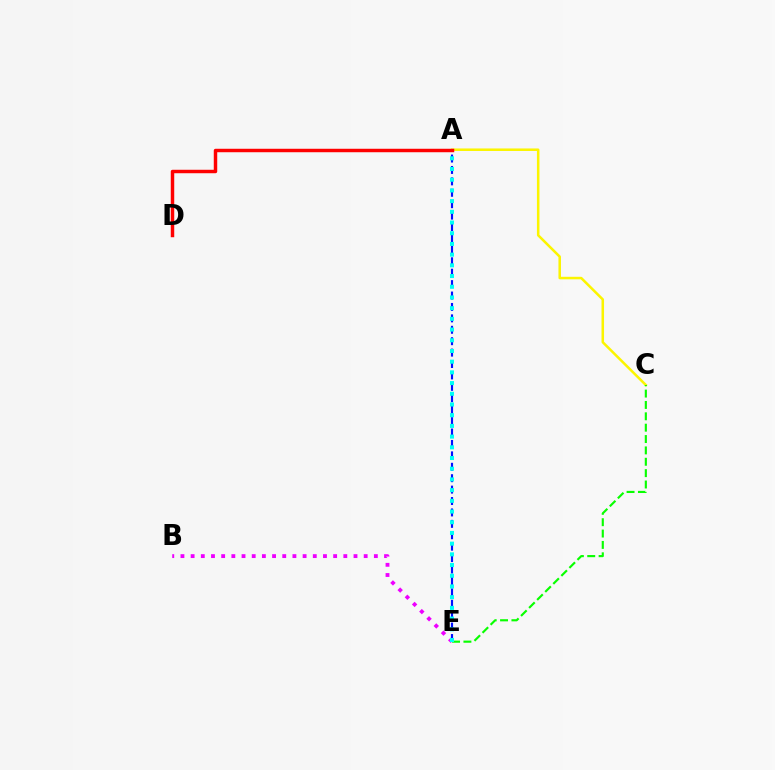{('A', 'E'): [{'color': '#0010ff', 'line_style': 'dashed', 'thickness': 1.55}, {'color': '#00fff6', 'line_style': 'dotted', 'thickness': 2.91}], ('B', 'E'): [{'color': '#ee00ff', 'line_style': 'dotted', 'thickness': 2.77}], ('A', 'C'): [{'color': '#fcf500', 'line_style': 'solid', 'thickness': 1.82}], ('C', 'E'): [{'color': '#08ff00', 'line_style': 'dashed', 'thickness': 1.54}], ('A', 'D'): [{'color': '#ff0000', 'line_style': 'solid', 'thickness': 2.49}]}